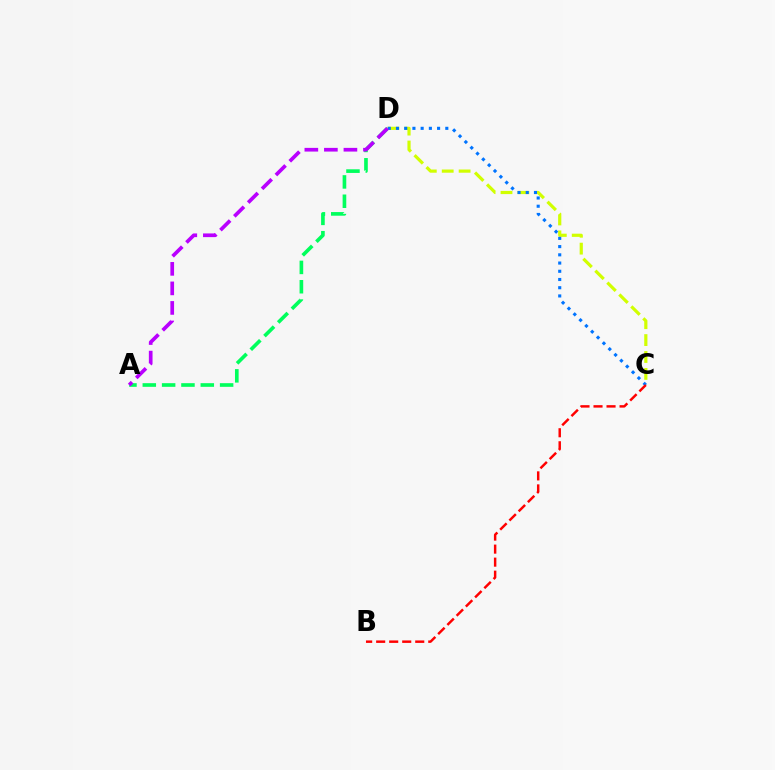{('A', 'D'): [{'color': '#00ff5c', 'line_style': 'dashed', 'thickness': 2.63}, {'color': '#b900ff', 'line_style': 'dashed', 'thickness': 2.65}], ('C', 'D'): [{'color': '#d1ff00', 'line_style': 'dashed', 'thickness': 2.3}, {'color': '#0074ff', 'line_style': 'dotted', 'thickness': 2.23}], ('B', 'C'): [{'color': '#ff0000', 'line_style': 'dashed', 'thickness': 1.77}]}